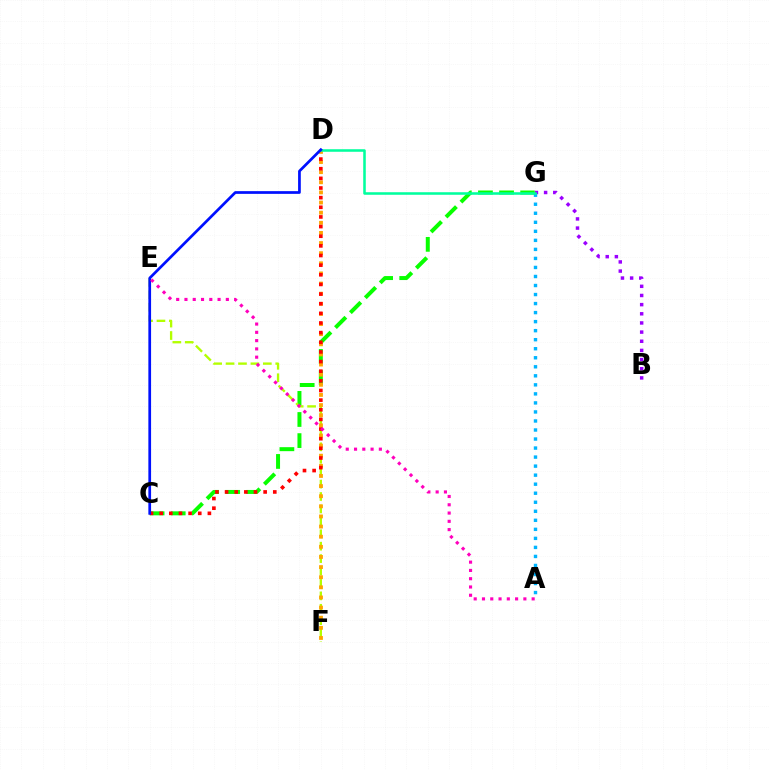{('B', 'G'): [{'color': '#9b00ff', 'line_style': 'dotted', 'thickness': 2.49}], ('A', 'G'): [{'color': '#00b5ff', 'line_style': 'dotted', 'thickness': 2.45}], ('C', 'G'): [{'color': '#08ff00', 'line_style': 'dashed', 'thickness': 2.87}], ('E', 'F'): [{'color': '#b3ff00', 'line_style': 'dashed', 'thickness': 1.69}], ('D', 'F'): [{'color': '#ffa500', 'line_style': 'dotted', 'thickness': 2.75}], ('C', 'D'): [{'color': '#ff0000', 'line_style': 'dotted', 'thickness': 2.62}, {'color': '#0010ff', 'line_style': 'solid', 'thickness': 1.95}], ('D', 'G'): [{'color': '#00ff9d', 'line_style': 'solid', 'thickness': 1.83}], ('A', 'E'): [{'color': '#ff00bd', 'line_style': 'dotted', 'thickness': 2.25}]}